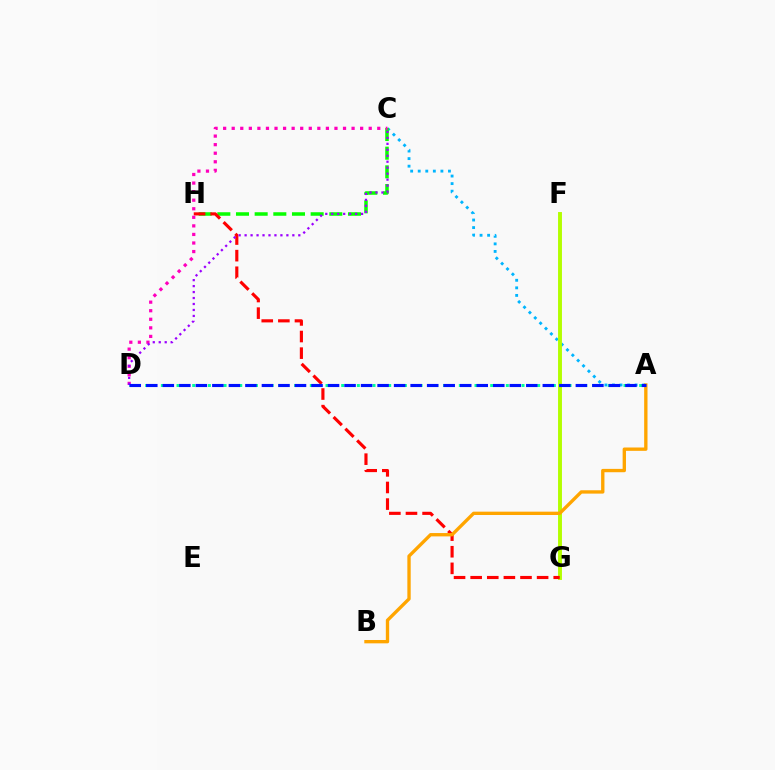{('A', 'C'): [{'color': '#00b5ff', 'line_style': 'dotted', 'thickness': 2.05}], ('F', 'G'): [{'color': '#b3ff00', 'line_style': 'solid', 'thickness': 2.81}], ('C', 'H'): [{'color': '#08ff00', 'line_style': 'dashed', 'thickness': 2.54}], ('A', 'D'): [{'color': '#00ff9d', 'line_style': 'dotted', 'thickness': 2.13}, {'color': '#0010ff', 'line_style': 'dashed', 'thickness': 2.24}], ('G', 'H'): [{'color': '#ff0000', 'line_style': 'dashed', 'thickness': 2.26}], ('C', 'D'): [{'color': '#ff00bd', 'line_style': 'dotted', 'thickness': 2.33}, {'color': '#9b00ff', 'line_style': 'dotted', 'thickness': 1.62}], ('A', 'B'): [{'color': '#ffa500', 'line_style': 'solid', 'thickness': 2.41}]}